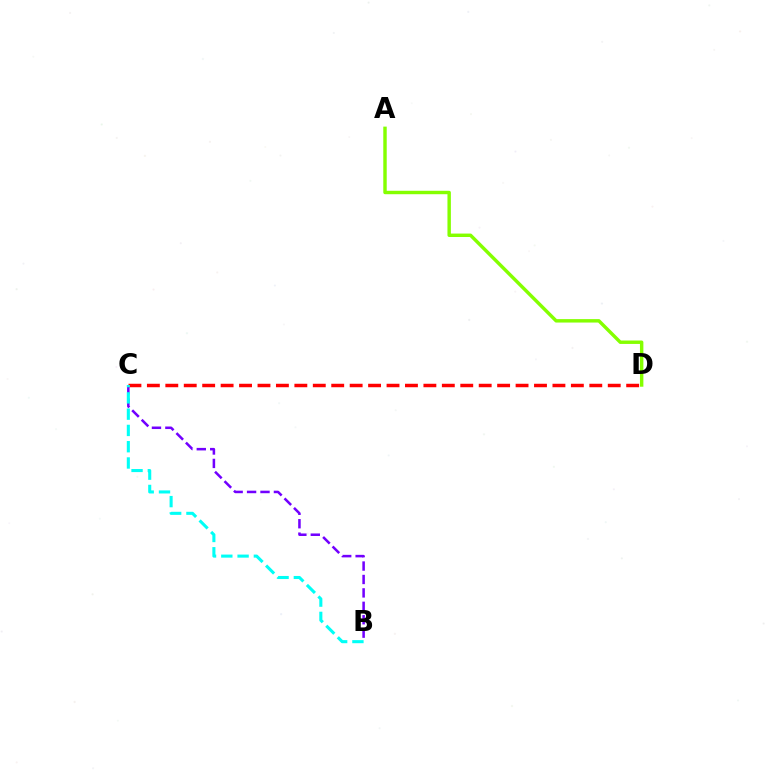{('B', 'C'): [{'color': '#7200ff', 'line_style': 'dashed', 'thickness': 1.82}, {'color': '#00fff6', 'line_style': 'dashed', 'thickness': 2.21}], ('A', 'D'): [{'color': '#84ff00', 'line_style': 'solid', 'thickness': 2.47}], ('C', 'D'): [{'color': '#ff0000', 'line_style': 'dashed', 'thickness': 2.5}]}